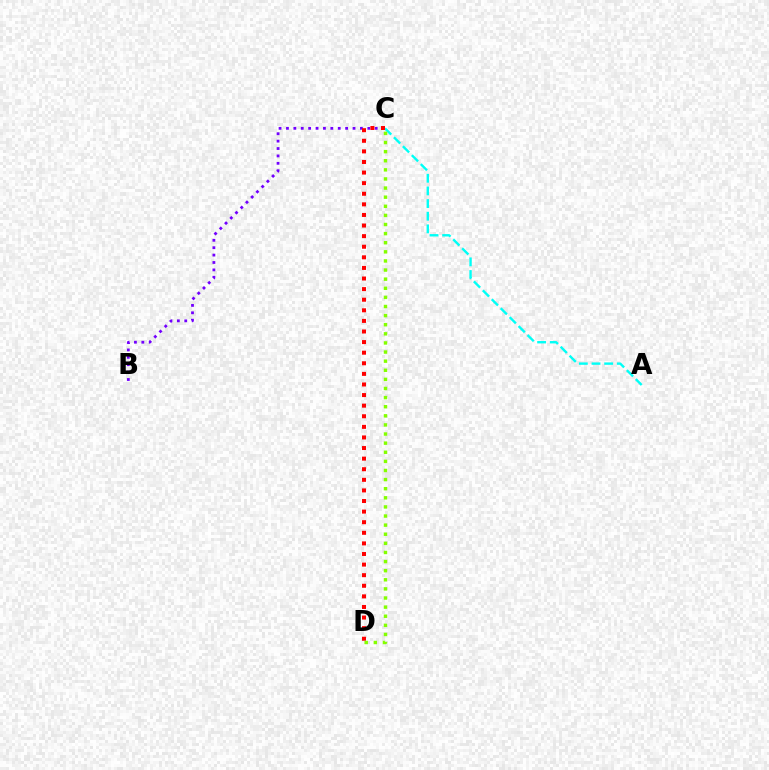{('A', 'C'): [{'color': '#00fff6', 'line_style': 'dashed', 'thickness': 1.72}], ('B', 'C'): [{'color': '#7200ff', 'line_style': 'dotted', 'thickness': 2.01}], ('C', 'D'): [{'color': '#ff0000', 'line_style': 'dotted', 'thickness': 2.88}, {'color': '#84ff00', 'line_style': 'dotted', 'thickness': 2.48}]}